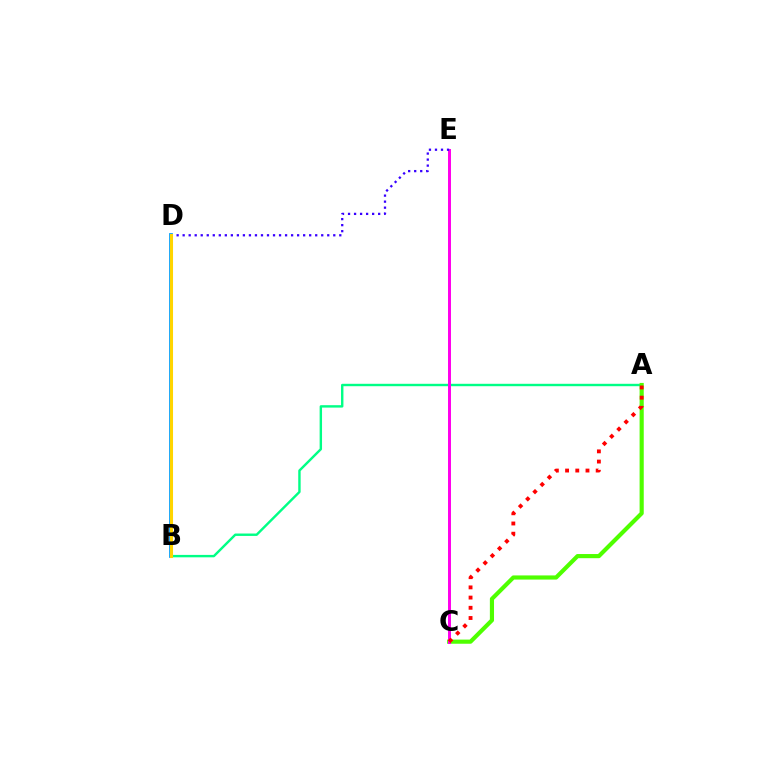{('A', 'B'): [{'color': '#00ff86', 'line_style': 'solid', 'thickness': 1.73}], ('B', 'D'): [{'color': '#009eff', 'line_style': 'solid', 'thickness': 2.72}, {'color': '#ffd500', 'line_style': 'solid', 'thickness': 2.21}], ('A', 'C'): [{'color': '#4fff00', 'line_style': 'solid', 'thickness': 2.99}, {'color': '#ff0000', 'line_style': 'dotted', 'thickness': 2.77}], ('C', 'E'): [{'color': '#ff00ed', 'line_style': 'solid', 'thickness': 2.14}], ('D', 'E'): [{'color': '#3700ff', 'line_style': 'dotted', 'thickness': 1.64}]}